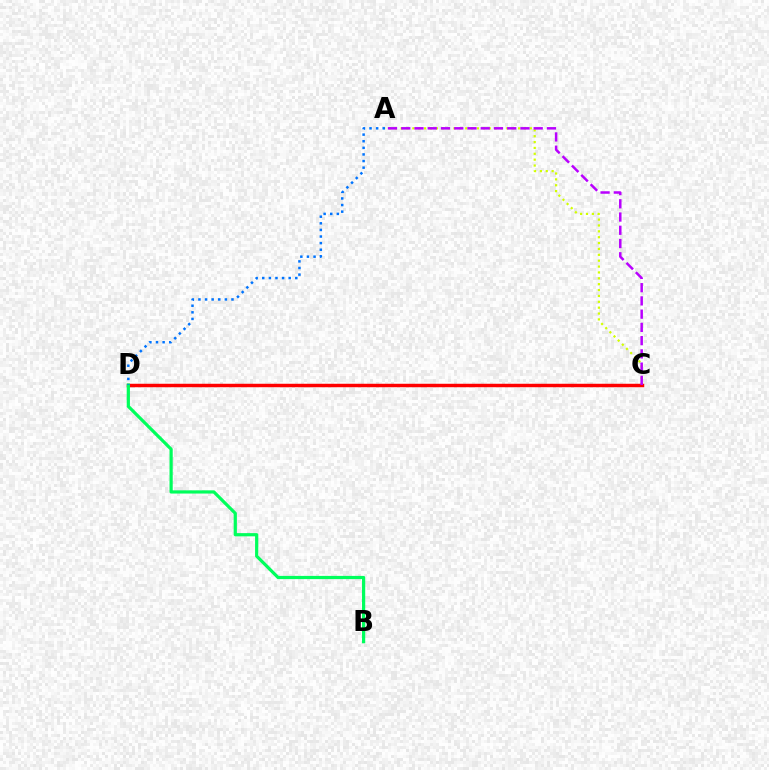{('A', 'C'): [{'color': '#d1ff00', 'line_style': 'dotted', 'thickness': 1.6}, {'color': '#b900ff', 'line_style': 'dashed', 'thickness': 1.8}], ('C', 'D'): [{'color': '#ff0000', 'line_style': 'solid', 'thickness': 2.49}], ('B', 'D'): [{'color': '#00ff5c', 'line_style': 'solid', 'thickness': 2.31}], ('A', 'D'): [{'color': '#0074ff', 'line_style': 'dotted', 'thickness': 1.8}]}